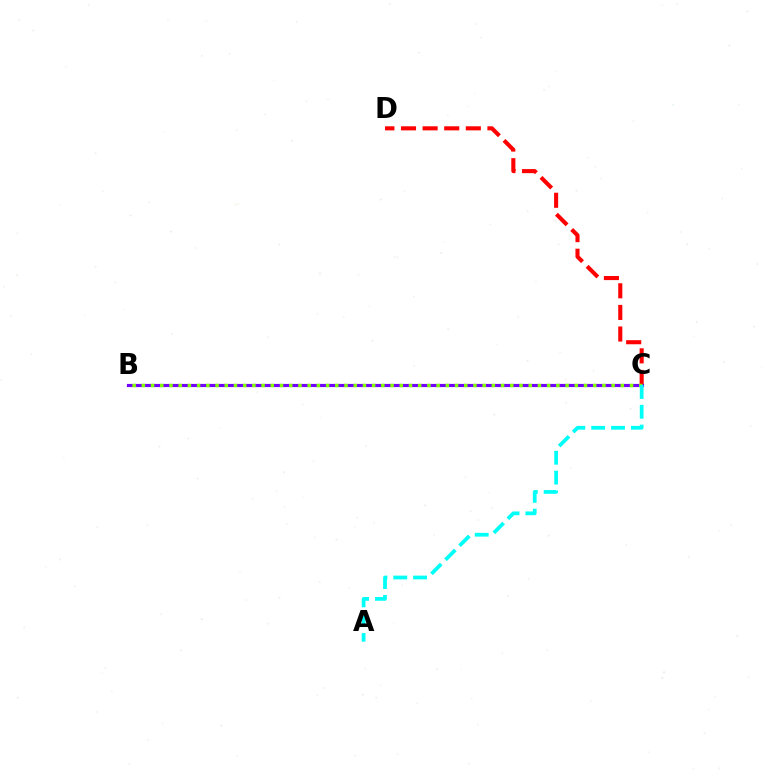{('C', 'D'): [{'color': '#ff0000', 'line_style': 'dashed', 'thickness': 2.94}], ('B', 'C'): [{'color': '#7200ff', 'line_style': 'solid', 'thickness': 2.27}, {'color': '#84ff00', 'line_style': 'dotted', 'thickness': 2.5}], ('A', 'C'): [{'color': '#00fff6', 'line_style': 'dashed', 'thickness': 2.69}]}